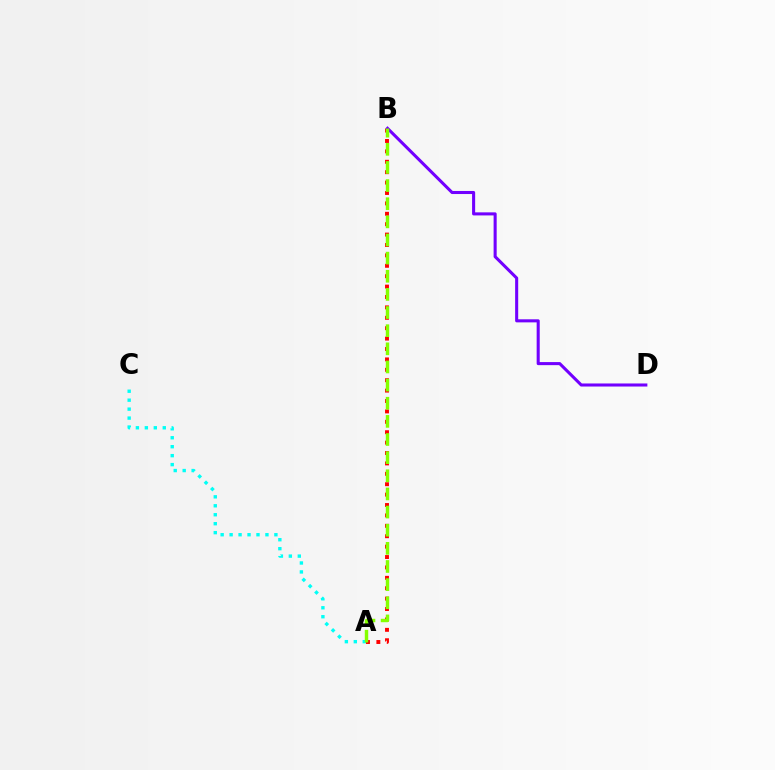{('A', 'B'): [{'color': '#ff0000', 'line_style': 'dotted', 'thickness': 2.83}, {'color': '#84ff00', 'line_style': 'dashed', 'thickness': 2.46}], ('A', 'C'): [{'color': '#00fff6', 'line_style': 'dotted', 'thickness': 2.43}], ('B', 'D'): [{'color': '#7200ff', 'line_style': 'solid', 'thickness': 2.21}]}